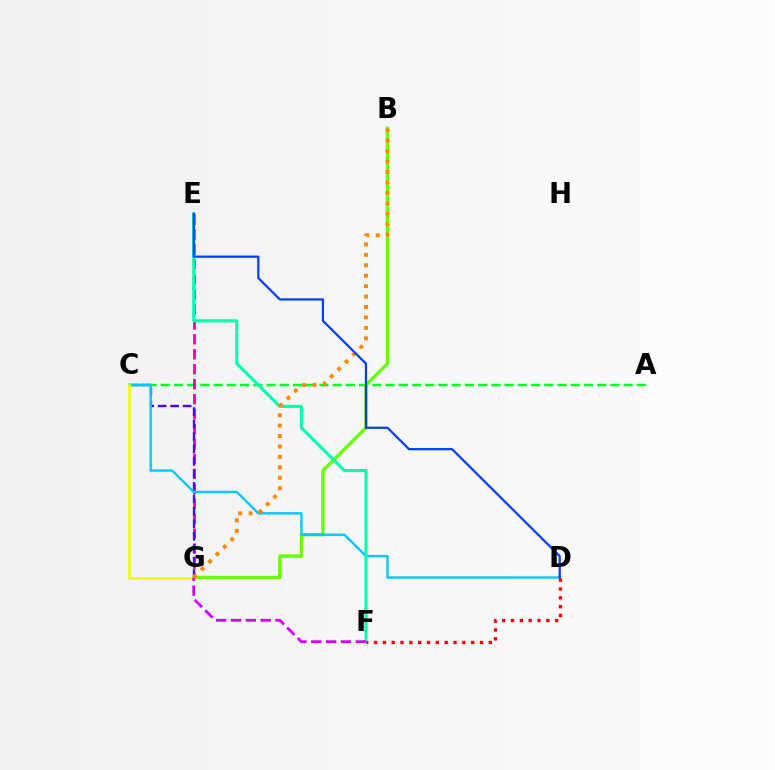{('A', 'C'): [{'color': '#00ff27', 'line_style': 'dashed', 'thickness': 1.8}], ('E', 'G'): [{'color': '#ff00a0', 'line_style': 'dashed', 'thickness': 2.03}], ('C', 'G'): [{'color': '#4f00ff', 'line_style': 'dashed', 'thickness': 1.69}, {'color': '#eeff00', 'line_style': 'solid', 'thickness': 1.91}], ('B', 'G'): [{'color': '#66ff00', 'line_style': 'solid', 'thickness': 2.42}, {'color': '#ff8800', 'line_style': 'dotted', 'thickness': 2.84}], ('C', 'D'): [{'color': '#00c7ff', 'line_style': 'solid', 'thickness': 1.7}], ('E', 'F'): [{'color': '#00ffaf', 'line_style': 'solid', 'thickness': 2.24}], ('D', 'F'): [{'color': '#ff0000', 'line_style': 'dotted', 'thickness': 2.4}], ('F', 'G'): [{'color': '#d600ff', 'line_style': 'dashed', 'thickness': 2.02}], ('D', 'E'): [{'color': '#003fff', 'line_style': 'solid', 'thickness': 1.6}]}